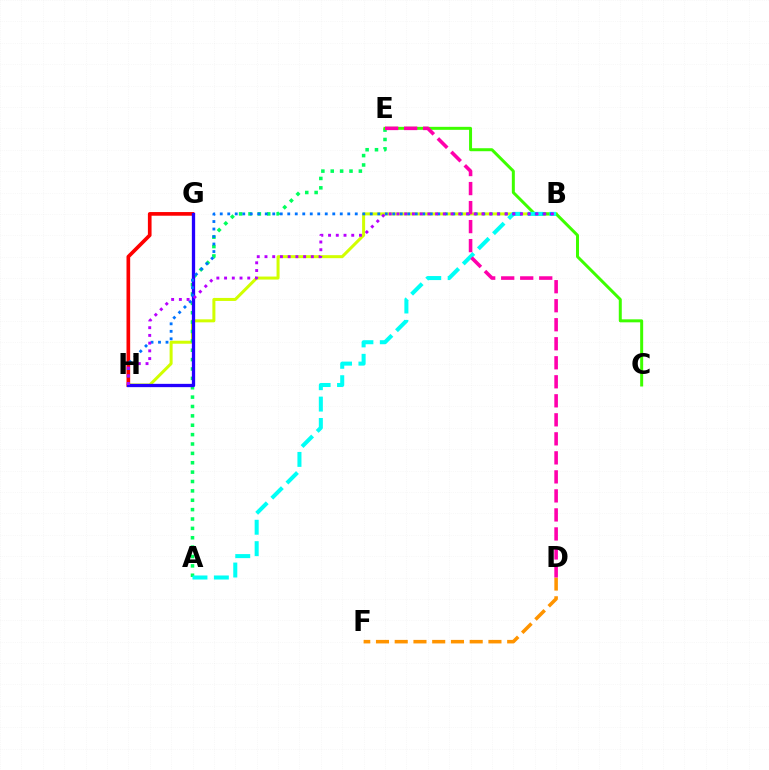{('D', 'F'): [{'color': '#ff9400', 'line_style': 'dashed', 'thickness': 2.55}], ('B', 'H'): [{'color': '#d1ff00', 'line_style': 'solid', 'thickness': 2.17}, {'color': '#0074ff', 'line_style': 'dotted', 'thickness': 2.04}, {'color': '#b900ff', 'line_style': 'dotted', 'thickness': 2.1}], ('G', 'H'): [{'color': '#ff0000', 'line_style': 'solid', 'thickness': 2.64}, {'color': '#2500ff', 'line_style': 'solid', 'thickness': 2.38}], ('A', 'E'): [{'color': '#00ff5c', 'line_style': 'dotted', 'thickness': 2.55}], ('C', 'E'): [{'color': '#3dff00', 'line_style': 'solid', 'thickness': 2.15}], ('A', 'B'): [{'color': '#00fff6', 'line_style': 'dashed', 'thickness': 2.91}], ('D', 'E'): [{'color': '#ff00ac', 'line_style': 'dashed', 'thickness': 2.58}]}